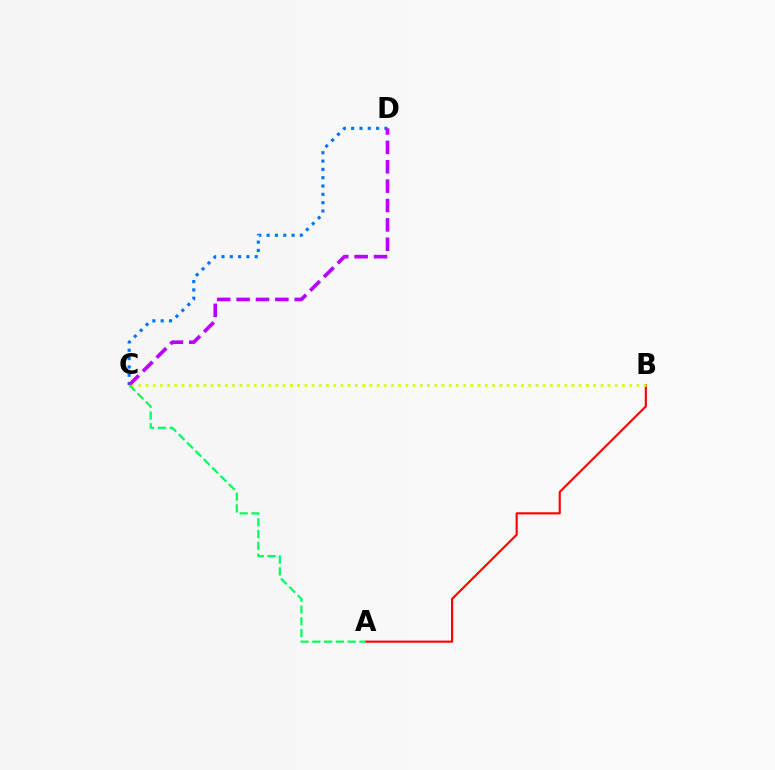{('C', 'D'): [{'color': '#0074ff', 'line_style': 'dotted', 'thickness': 2.26}, {'color': '#b900ff', 'line_style': 'dashed', 'thickness': 2.63}], ('A', 'B'): [{'color': '#ff0000', 'line_style': 'solid', 'thickness': 1.54}], ('B', 'C'): [{'color': '#d1ff00', 'line_style': 'dotted', 'thickness': 1.96}], ('A', 'C'): [{'color': '#00ff5c', 'line_style': 'dashed', 'thickness': 1.6}]}